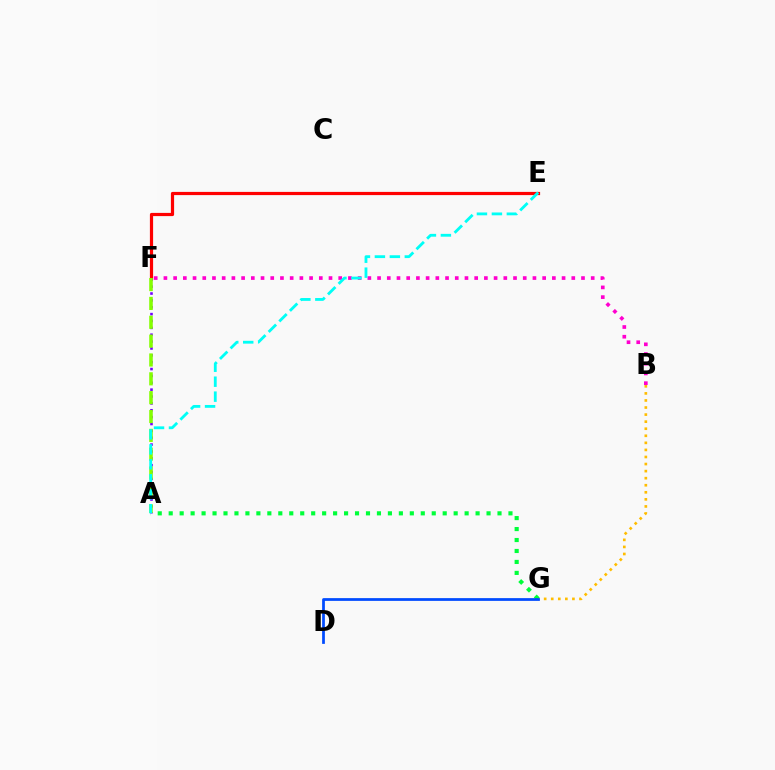{('B', 'F'): [{'color': '#ff00cf', 'line_style': 'dotted', 'thickness': 2.64}], ('E', 'F'): [{'color': '#ff0000', 'line_style': 'solid', 'thickness': 2.31}], ('B', 'G'): [{'color': '#ffbd00', 'line_style': 'dotted', 'thickness': 1.92}], ('A', 'G'): [{'color': '#00ff39', 'line_style': 'dotted', 'thickness': 2.98}], ('A', 'F'): [{'color': '#7200ff', 'line_style': 'dotted', 'thickness': 1.87}, {'color': '#84ff00', 'line_style': 'dashed', 'thickness': 2.56}], ('D', 'G'): [{'color': '#004bff', 'line_style': 'solid', 'thickness': 1.98}], ('A', 'E'): [{'color': '#00fff6', 'line_style': 'dashed', 'thickness': 2.03}]}